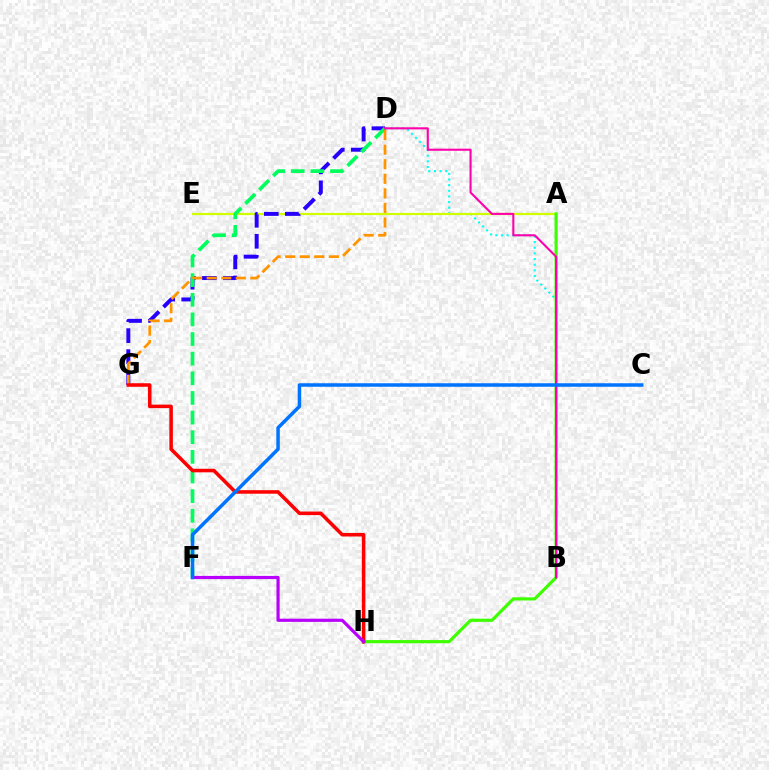{('B', 'D'): [{'color': '#00fff6', 'line_style': 'dotted', 'thickness': 1.54}, {'color': '#ff00ac', 'line_style': 'solid', 'thickness': 1.51}], ('A', 'E'): [{'color': '#d1ff00', 'line_style': 'solid', 'thickness': 1.59}], ('D', 'G'): [{'color': '#2500ff', 'line_style': 'dashed', 'thickness': 2.85}, {'color': '#ff9400', 'line_style': 'dashed', 'thickness': 1.98}], ('D', 'F'): [{'color': '#00ff5c', 'line_style': 'dashed', 'thickness': 2.67}], ('A', 'H'): [{'color': '#3dff00', 'line_style': 'solid', 'thickness': 2.28}], ('G', 'H'): [{'color': '#ff0000', 'line_style': 'solid', 'thickness': 2.55}], ('F', 'H'): [{'color': '#b900ff', 'line_style': 'solid', 'thickness': 2.28}], ('C', 'F'): [{'color': '#0074ff', 'line_style': 'solid', 'thickness': 2.52}]}